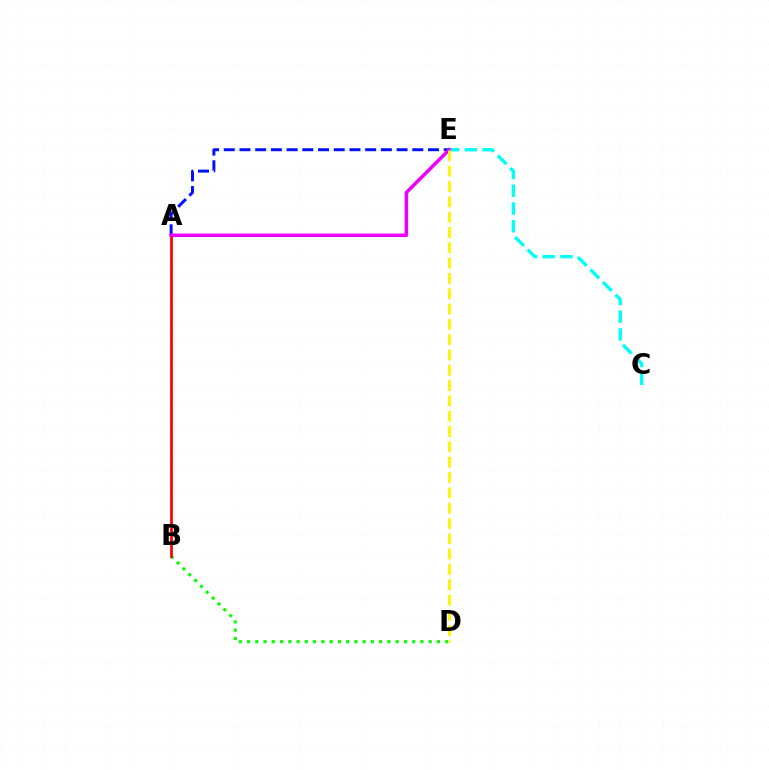{('A', 'E'): [{'color': '#0010ff', 'line_style': 'dashed', 'thickness': 2.13}, {'color': '#ee00ff', 'line_style': 'solid', 'thickness': 2.53}], ('B', 'D'): [{'color': '#08ff00', 'line_style': 'dotted', 'thickness': 2.24}], ('A', 'B'): [{'color': '#ff0000', 'line_style': 'solid', 'thickness': 1.97}], ('C', 'E'): [{'color': '#00fff6', 'line_style': 'dashed', 'thickness': 2.41}], ('D', 'E'): [{'color': '#fcf500', 'line_style': 'dashed', 'thickness': 2.08}]}